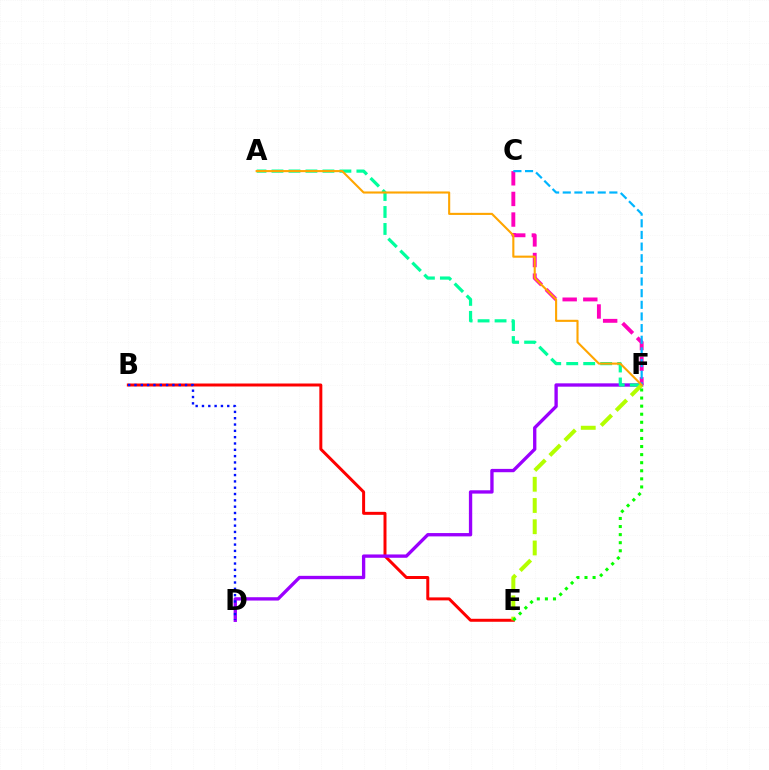{('B', 'E'): [{'color': '#ff0000', 'line_style': 'solid', 'thickness': 2.15}], ('C', 'F'): [{'color': '#ff00bd', 'line_style': 'dashed', 'thickness': 2.8}, {'color': '#00b5ff', 'line_style': 'dashed', 'thickness': 1.58}], ('D', 'F'): [{'color': '#9b00ff', 'line_style': 'solid', 'thickness': 2.4}], ('A', 'F'): [{'color': '#00ff9d', 'line_style': 'dashed', 'thickness': 2.31}, {'color': '#ffa500', 'line_style': 'solid', 'thickness': 1.52}], ('E', 'F'): [{'color': '#b3ff00', 'line_style': 'dashed', 'thickness': 2.89}, {'color': '#08ff00', 'line_style': 'dotted', 'thickness': 2.19}], ('B', 'D'): [{'color': '#0010ff', 'line_style': 'dotted', 'thickness': 1.72}]}